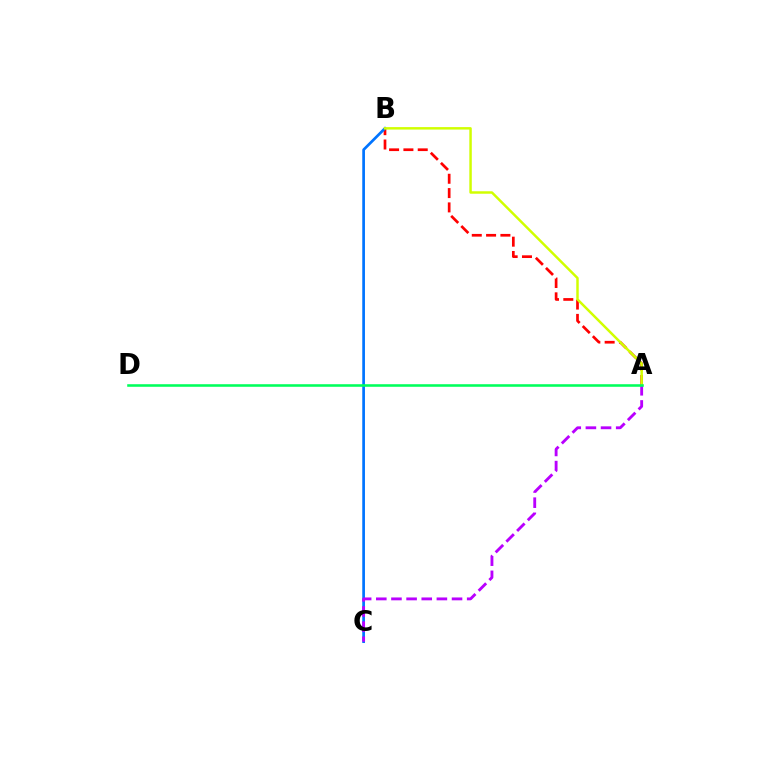{('A', 'B'): [{'color': '#ff0000', 'line_style': 'dashed', 'thickness': 1.95}, {'color': '#d1ff00', 'line_style': 'solid', 'thickness': 1.78}], ('B', 'C'): [{'color': '#0074ff', 'line_style': 'solid', 'thickness': 1.95}], ('A', 'C'): [{'color': '#b900ff', 'line_style': 'dashed', 'thickness': 2.06}], ('A', 'D'): [{'color': '#00ff5c', 'line_style': 'solid', 'thickness': 1.85}]}